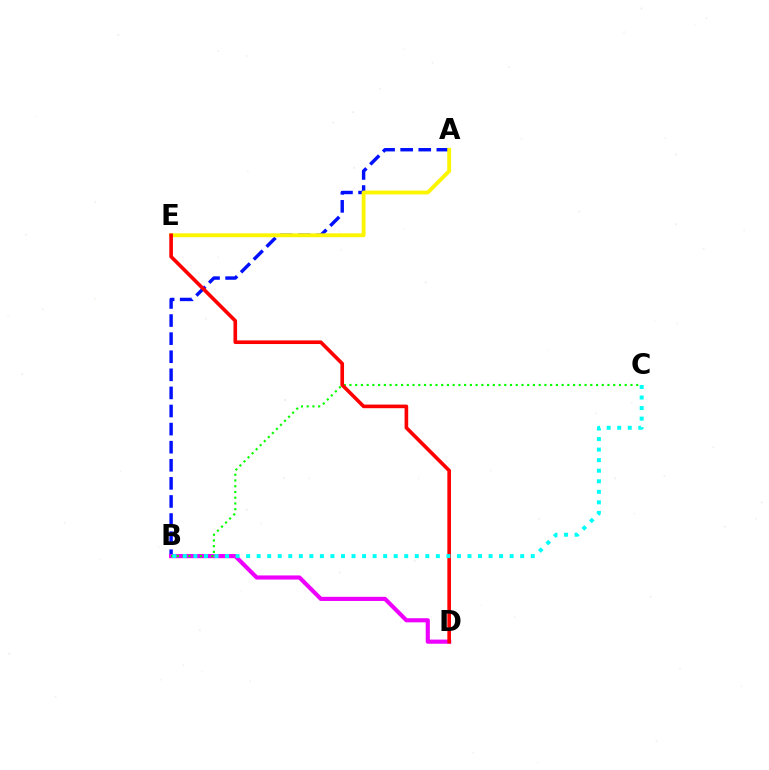{('A', 'B'): [{'color': '#0010ff', 'line_style': 'dashed', 'thickness': 2.46}], ('B', 'D'): [{'color': '#ee00ff', 'line_style': 'solid', 'thickness': 2.98}], ('A', 'E'): [{'color': '#fcf500', 'line_style': 'solid', 'thickness': 2.78}], ('B', 'C'): [{'color': '#08ff00', 'line_style': 'dotted', 'thickness': 1.56}, {'color': '#00fff6', 'line_style': 'dotted', 'thickness': 2.86}], ('D', 'E'): [{'color': '#ff0000', 'line_style': 'solid', 'thickness': 2.61}]}